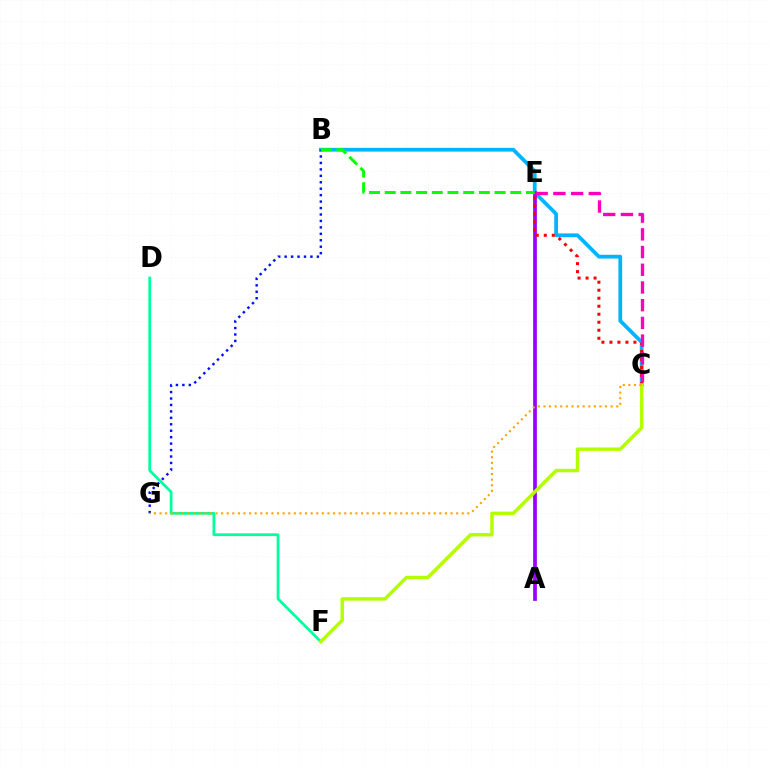{('B', 'C'): [{'color': '#00b5ff', 'line_style': 'solid', 'thickness': 2.7}], ('D', 'F'): [{'color': '#00ff9d', 'line_style': 'solid', 'thickness': 1.99}], ('A', 'E'): [{'color': '#9b00ff', 'line_style': 'solid', 'thickness': 2.68}], ('B', 'G'): [{'color': '#0010ff', 'line_style': 'dotted', 'thickness': 1.75}], ('C', 'E'): [{'color': '#ff0000', 'line_style': 'dotted', 'thickness': 2.17}, {'color': '#ff00bd', 'line_style': 'dashed', 'thickness': 2.41}], ('C', 'F'): [{'color': '#b3ff00', 'line_style': 'solid', 'thickness': 2.48}], ('B', 'E'): [{'color': '#08ff00', 'line_style': 'dashed', 'thickness': 2.13}], ('C', 'G'): [{'color': '#ffa500', 'line_style': 'dotted', 'thickness': 1.52}]}